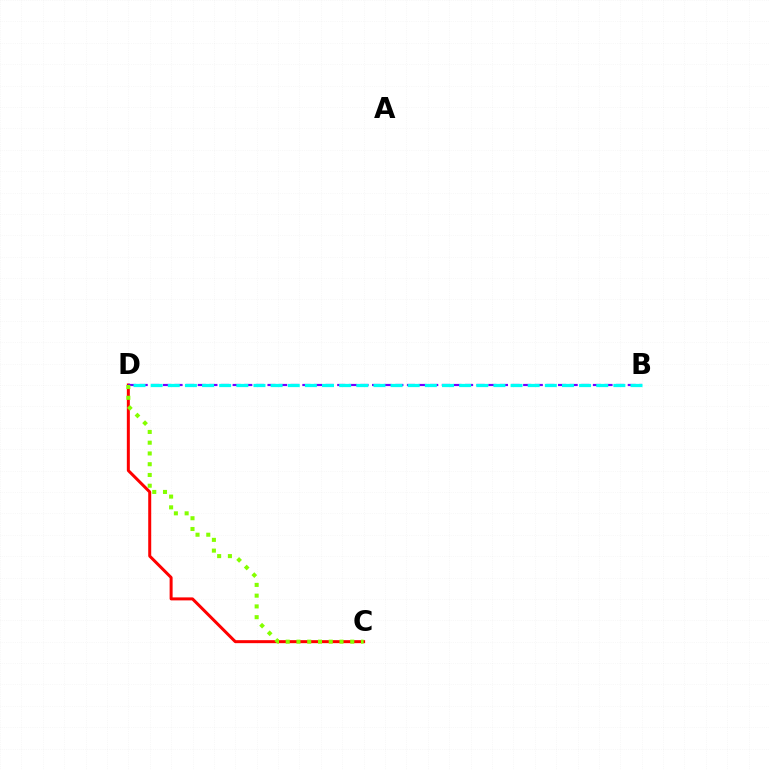{('C', 'D'): [{'color': '#ff0000', 'line_style': 'solid', 'thickness': 2.16}, {'color': '#84ff00', 'line_style': 'dotted', 'thickness': 2.92}], ('B', 'D'): [{'color': '#7200ff', 'line_style': 'dashed', 'thickness': 1.58}, {'color': '#00fff6', 'line_style': 'dashed', 'thickness': 2.33}]}